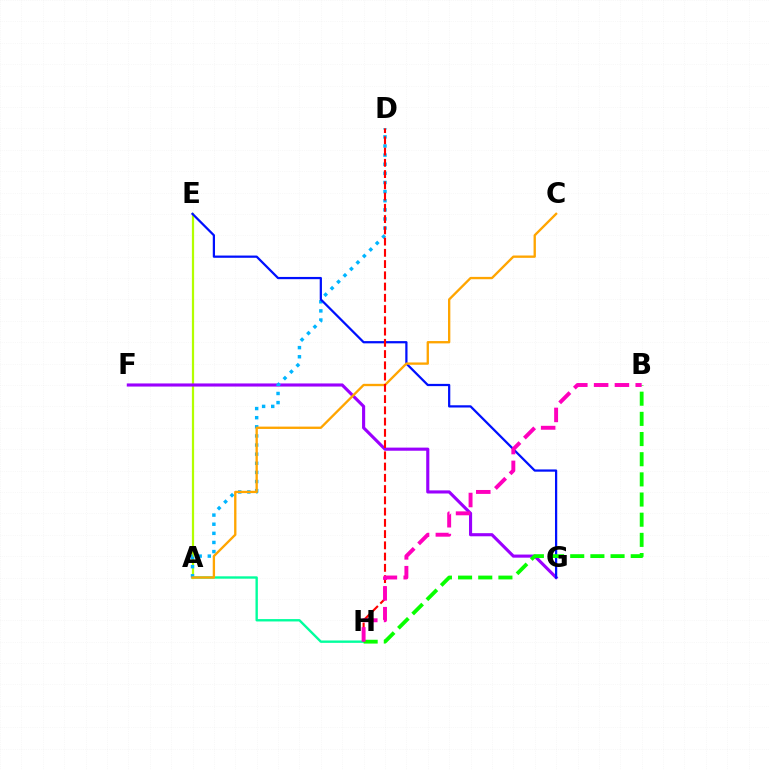{('A', 'H'): [{'color': '#00ff9d', 'line_style': 'solid', 'thickness': 1.71}], ('A', 'E'): [{'color': '#b3ff00', 'line_style': 'solid', 'thickness': 1.6}], ('F', 'G'): [{'color': '#9b00ff', 'line_style': 'solid', 'thickness': 2.24}], ('A', 'D'): [{'color': '#00b5ff', 'line_style': 'dotted', 'thickness': 2.48}], ('E', 'G'): [{'color': '#0010ff', 'line_style': 'solid', 'thickness': 1.61}], ('A', 'C'): [{'color': '#ffa500', 'line_style': 'solid', 'thickness': 1.68}], ('D', 'H'): [{'color': '#ff0000', 'line_style': 'dashed', 'thickness': 1.53}], ('B', 'H'): [{'color': '#08ff00', 'line_style': 'dashed', 'thickness': 2.74}, {'color': '#ff00bd', 'line_style': 'dashed', 'thickness': 2.83}]}